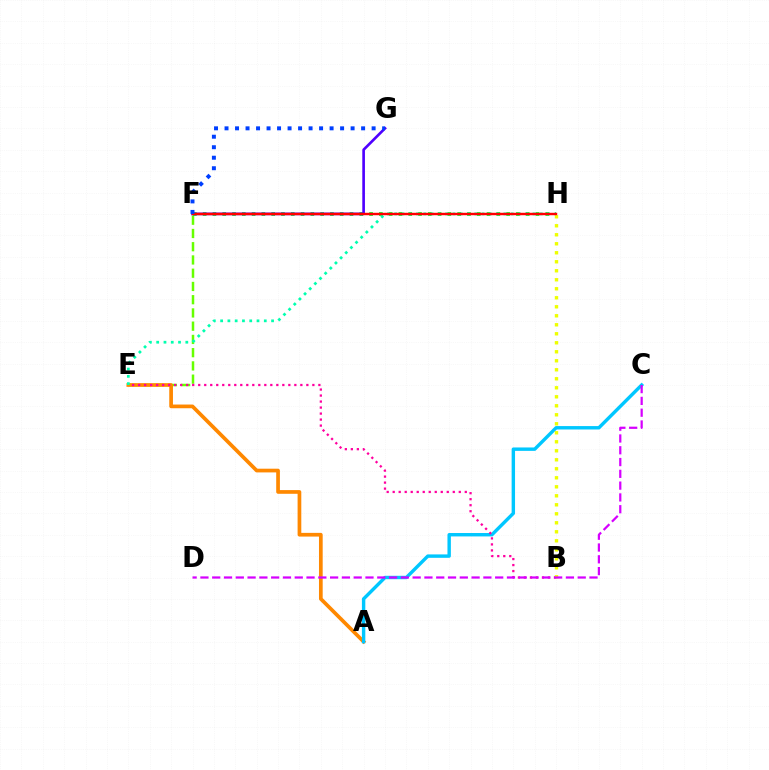{('E', 'F'): [{'color': '#66ff00', 'line_style': 'dashed', 'thickness': 1.8}], ('A', 'E'): [{'color': '#ff8800', 'line_style': 'solid', 'thickness': 2.67}], ('A', 'C'): [{'color': '#00c7ff', 'line_style': 'solid', 'thickness': 2.45}], ('F', 'H'): [{'color': '#00ff27', 'line_style': 'dotted', 'thickness': 2.66}, {'color': '#ff0000', 'line_style': 'solid', 'thickness': 1.76}], ('E', 'H'): [{'color': '#00ffaf', 'line_style': 'dotted', 'thickness': 1.98}], ('B', 'E'): [{'color': '#ff00a0', 'line_style': 'dotted', 'thickness': 1.63}], ('F', 'G'): [{'color': '#4f00ff', 'line_style': 'solid', 'thickness': 1.91}, {'color': '#003fff', 'line_style': 'dotted', 'thickness': 2.85}], ('B', 'H'): [{'color': '#eeff00', 'line_style': 'dotted', 'thickness': 2.45}], ('C', 'D'): [{'color': '#d600ff', 'line_style': 'dashed', 'thickness': 1.6}]}